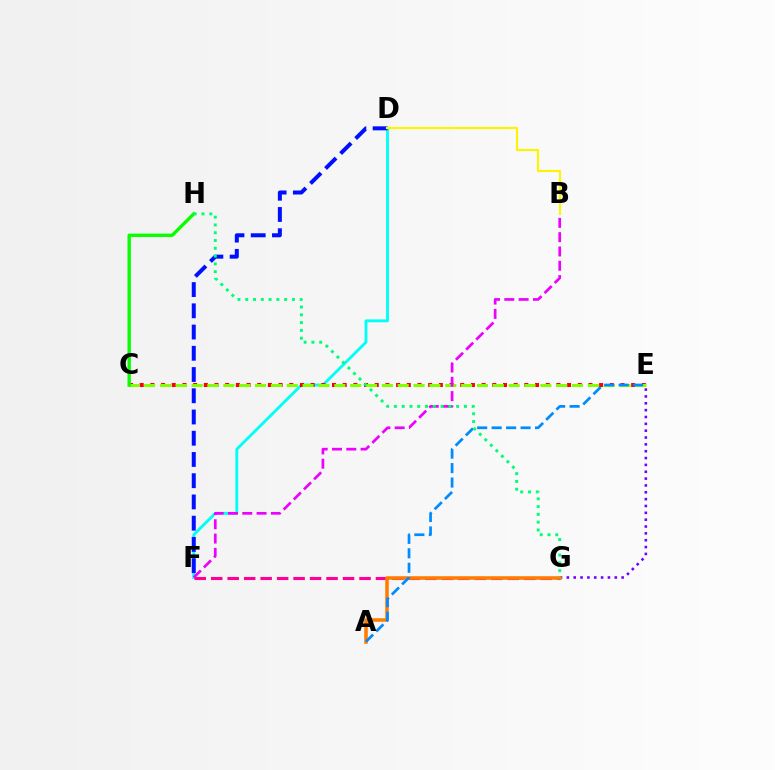{('D', 'F'): [{'color': '#00fff6', 'line_style': 'solid', 'thickness': 2.06}, {'color': '#0010ff', 'line_style': 'dashed', 'thickness': 2.88}], ('C', 'E'): [{'color': '#ff0000', 'line_style': 'dotted', 'thickness': 2.9}, {'color': '#84ff00', 'line_style': 'dashed', 'thickness': 2.15}], ('E', 'G'): [{'color': '#7200ff', 'line_style': 'dotted', 'thickness': 1.86}], ('F', 'G'): [{'color': '#ff0094', 'line_style': 'dashed', 'thickness': 2.24}], ('A', 'G'): [{'color': '#ff7c00', 'line_style': 'solid', 'thickness': 2.55}], ('B', 'F'): [{'color': '#ee00ff', 'line_style': 'dashed', 'thickness': 1.94}], ('A', 'E'): [{'color': '#008cff', 'line_style': 'dashed', 'thickness': 1.96}], ('C', 'H'): [{'color': '#08ff00', 'line_style': 'solid', 'thickness': 2.43}], ('B', 'D'): [{'color': '#fcf500', 'line_style': 'solid', 'thickness': 1.55}], ('G', 'H'): [{'color': '#00ff74', 'line_style': 'dotted', 'thickness': 2.11}]}